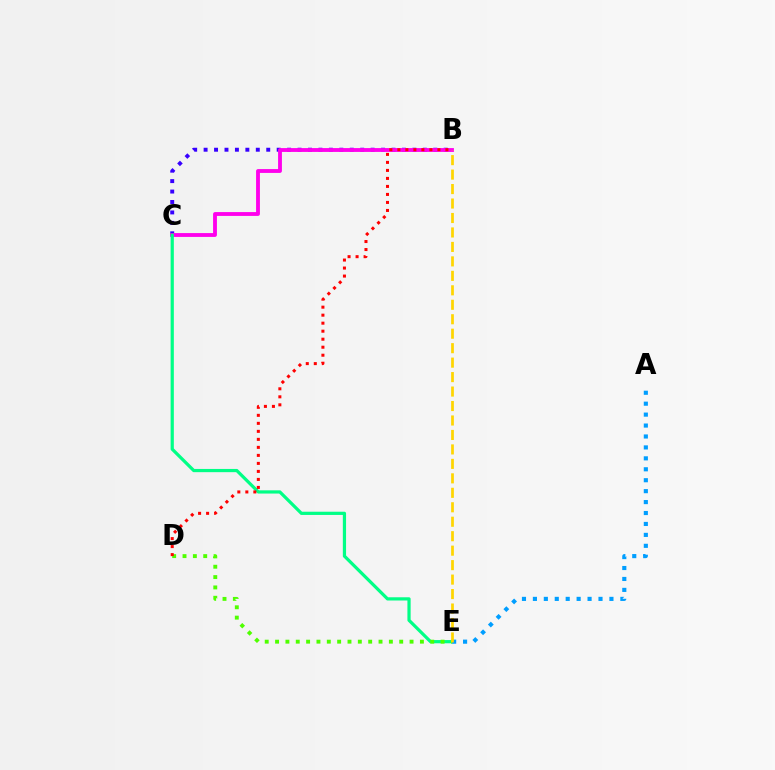{('B', 'C'): [{'color': '#3700ff', 'line_style': 'dotted', 'thickness': 2.84}, {'color': '#ff00ed', 'line_style': 'solid', 'thickness': 2.76}], ('C', 'E'): [{'color': '#00ff86', 'line_style': 'solid', 'thickness': 2.32}], ('D', 'E'): [{'color': '#4fff00', 'line_style': 'dotted', 'thickness': 2.81}], ('A', 'E'): [{'color': '#009eff', 'line_style': 'dotted', 'thickness': 2.97}], ('B', 'D'): [{'color': '#ff0000', 'line_style': 'dotted', 'thickness': 2.18}], ('B', 'E'): [{'color': '#ffd500', 'line_style': 'dashed', 'thickness': 1.96}]}